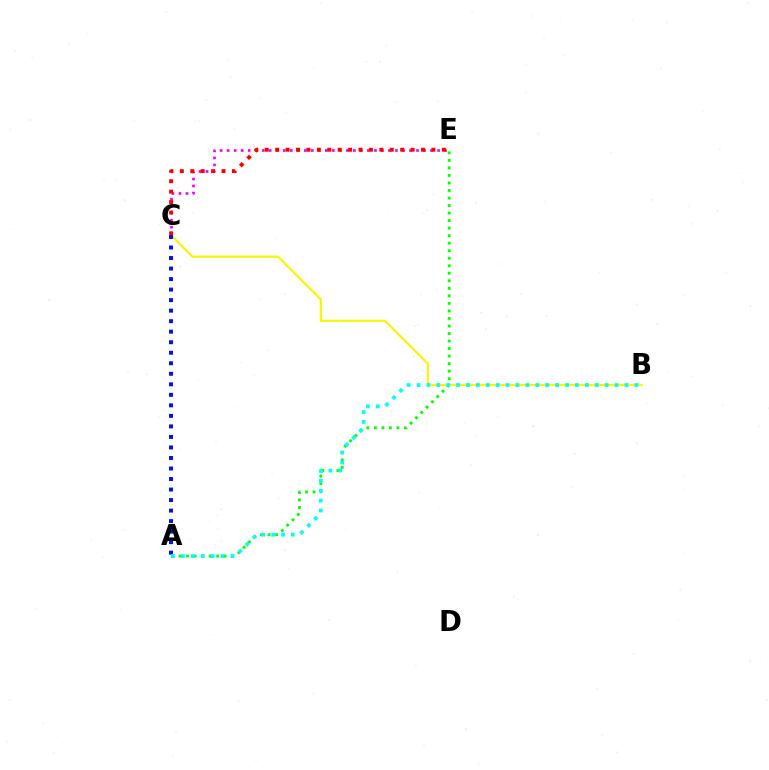{('C', 'E'): [{'color': '#ee00ff', 'line_style': 'dotted', 'thickness': 1.91}, {'color': '#ff0000', 'line_style': 'dotted', 'thickness': 2.83}], ('A', 'E'): [{'color': '#08ff00', 'line_style': 'dotted', 'thickness': 2.05}], ('B', 'C'): [{'color': '#fcf500', 'line_style': 'solid', 'thickness': 1.55}], ('A', 'C'): [{'color': '#0010ff', 'line_style': 'dotted', 'thickness': 2.86}], ('A', 'B'): [{'color': '#00fff6', 'line_style': 'dotted', 'thickness': 2.69}]}